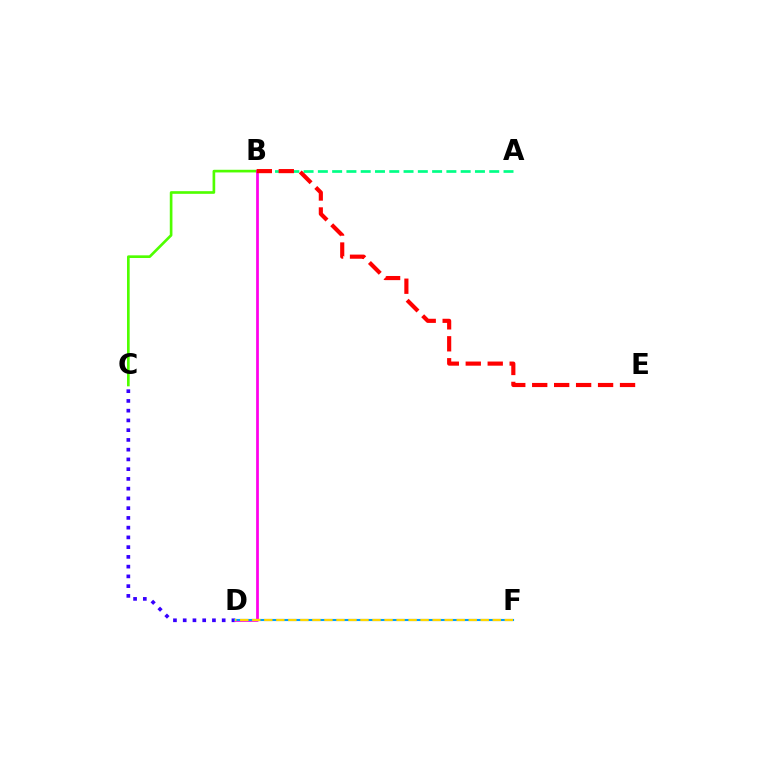{('C', 'D'): [{'color': '#3700ff', 'line_style': 'dotted', 'thickness': 2.65}], ('B', 'C'): [{'color': '#4fff00', 'line_style': 'solid', 'thickness': 1.91}], ('A', 'B'): [{'color': '#00ff86', 'line_style': 'dashed', 'thickness': 1.94}], ('B', 'D'): [{'color': '#ff00ed', 'line_style': 'solid', 'thickness': 1.98}], ('D', 'F'): [{'color': '#009eff', 'line_style': 'solid', 'thickness': 1.53}, {'color': '#ffd500', 'line_style': 'dashed', 'thickness': 1.63}], ('B', 'E'): [{'color': '#ff0000', 'line_style': 'dashed', 'thickness': 2.98}]}